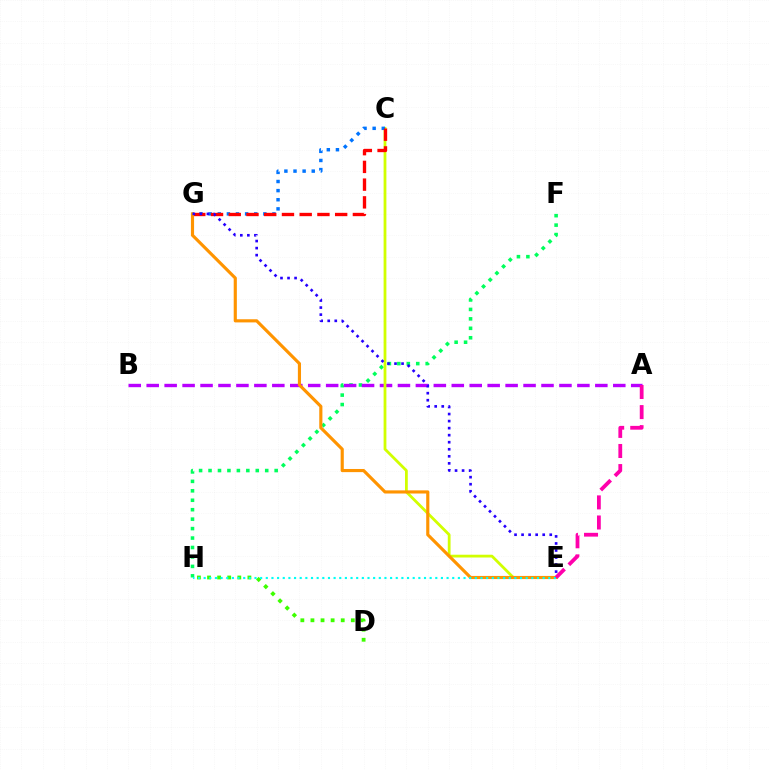{('F', 'H'): [{'color': '#00ff5c', 'line_style': 'dotted', 'thickness': 2.57}], ('A', 'B'): [{'color': '#b900ff', 'line_style': 'dashed', 'thickness': 2.44}], ('C', 'E'): [{'color': '#d1ff00', 'line_style': 'solid', 'thickness': 2.01}], ('D', 'H'): [{'color': '#3dff00', 'line_style': 'dotted', 'thickness': 2.74}], ('C', 'G'): [{'color': '#0074ff', 'line_style': 'dotted', 'thickness': 2.48}, {'color': '#ff0000', 'line_style': 'dashed', 'thickness': 2.41}], ('E', 'G'): [{'color': '#ff9400', 'line_style': 'solid', 'thickness': 2.26}, {'color': '#2500ff', 'line_style': 'dotted', 'thickness': 1.91}], ('E', 'H'): [{'color': '#00fff6', 'line_style': 'dotted', 'thickness': 1.53}], ('A', 'E'): [{'color': '#ff00ac', 'line_style': 'dashed', 'thickness': 2.73}]}